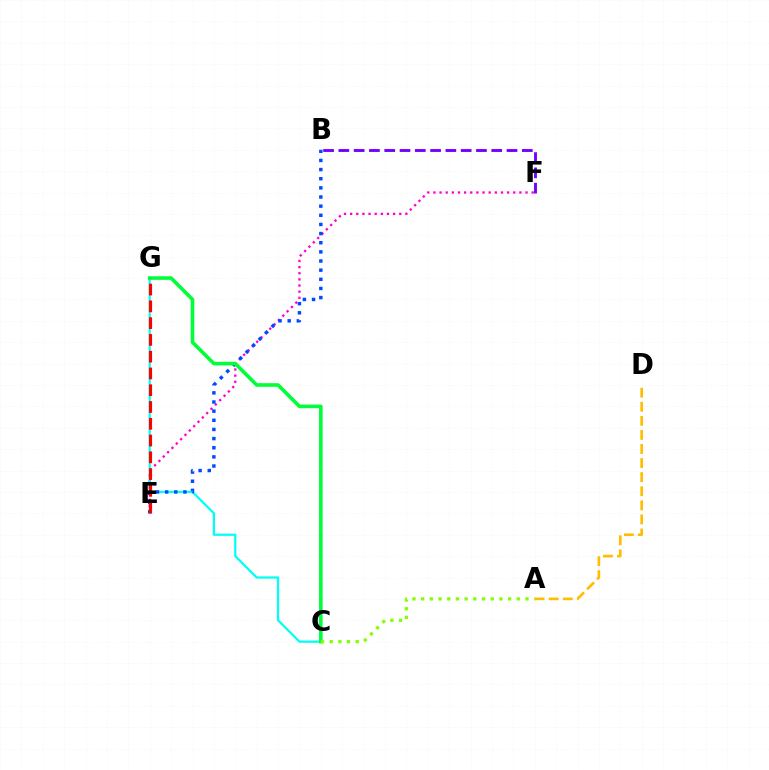{('E', 'F'): [{'color': '#ff00cf', 'line_style': 'dotted', 'thickness': 1.67}], ('C', 'G'): [{'color': '#00fff6', 'line_style': 'solid', 'thickness': 1.61}, {'color': '#00ff39', 'line_style': 'solid', 'thickness': 2.6}], ('B', 'E'): [{'color': '#004bff', 'line_style': 'dotted', 'thickness': 2.48}], ('A', 'D'): [{'color': '#ffbd00', 'line_style': 'dashed', 'thickness': 1.91}], ('A', 'C'): [{'color': '#84ff00', 'line_style': 'dotted', 'thickness': 2.36}], ('B', 'F'): [{'color': '#7200ff', 'line_style': 'dashed', 'thickness': 2.08}], ('E', 'G'): [{'color': '#ff0000', 'line_style': 'dashed', 'thickness': 2.28}]}